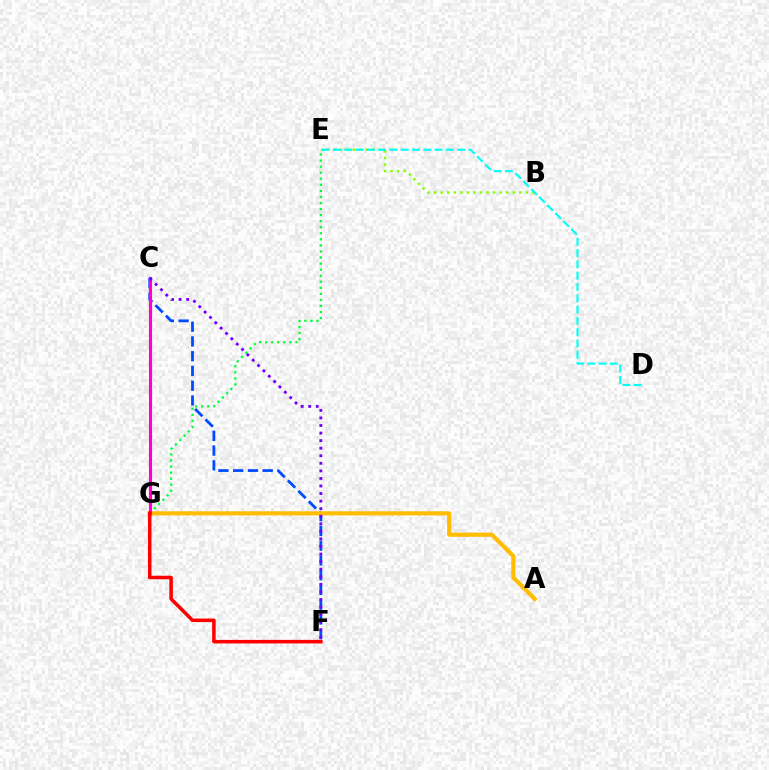{('C', 'F'): [{'color': '#004bff', 'line_style': 'dashed', 'thickness': 2.0}, {'color': '#7200ff', 'line_style': 'dotted', 'thickness': 2.05}], ('B', 'E'): [{'color': '#84ff00', 'line_style': 'dotted', 'thickness': 1.78}], ('E', 'G'): [{'color': '#00ff39', 'line_style': 'dotted', 'thickness': 1.65}], ('D', 'E'): [{'color': '#00fff6', 'line_style': 'dashed', 'thickness': 1.54}], ('A', 'G'): [{'color': '#ffbd00', 'line_style': 'solid', 'thickness': 2.98}], ('C', 'G'): [{'color': '#ff00cf', 'line_style': 'solid', 'thickness': 2.26}], ('F', 'G'): [{'color': '#ff0000', 'line_style': 'solid', 'thickness': 2.54}]}